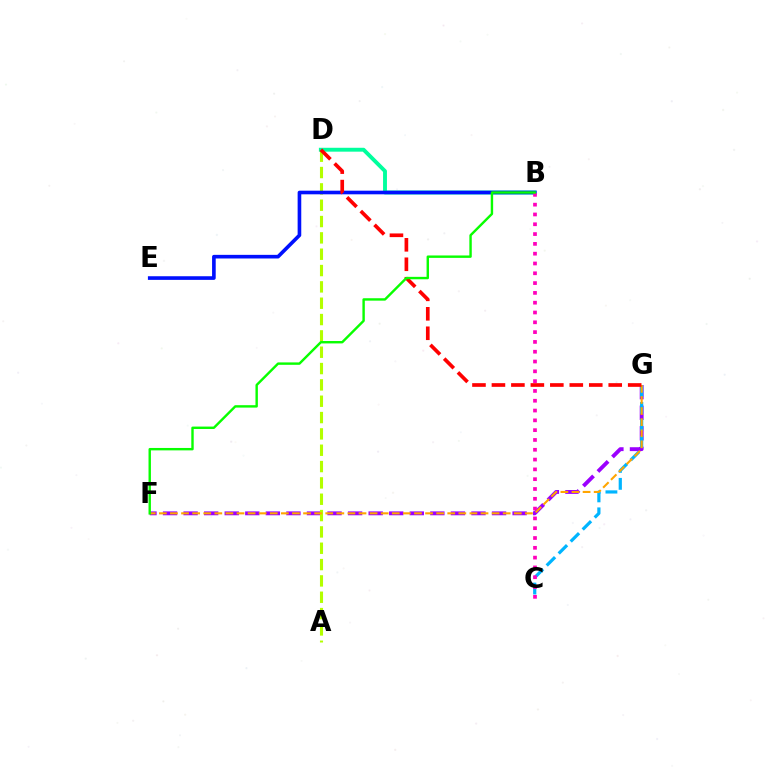{('F', 'G'): [{'color': '#9b00ff', 'line_style': 'dashed', 'thickness': 2.79}, {'color': '#ffa500', 'line_style': 'dashed', 'thickness': 1.51}], ('B', 'D'): [{'color': '#00ff9d', 'line_style': 'solid', 'thickness': 2.8}], ('A', 'D'): [{'color': '#b3ff00', 'line_style': 'dashed', 'thickness': 2.22}], ('C', 'G'): [{'color': '#00b5ff', 'line_style': 'dashed', 'thickness': 2.3}], ('B', 'E'): [{'color': '#0010ff', 'line_style': 'solid', 'thickness': 2.62}], ('D', 'G'): [{'color': '#ff0000', 'line_style': 'dashed', 'thickness': 2.64}], ('B', 'C'): [{'color': '#ff00bd', 'line_style': 'dotted', 'thickness': 2.66}], ('B', 'F'): [{'color': '#08ff00', 'line_style': 'solid', 'thickness': 1.74}]}